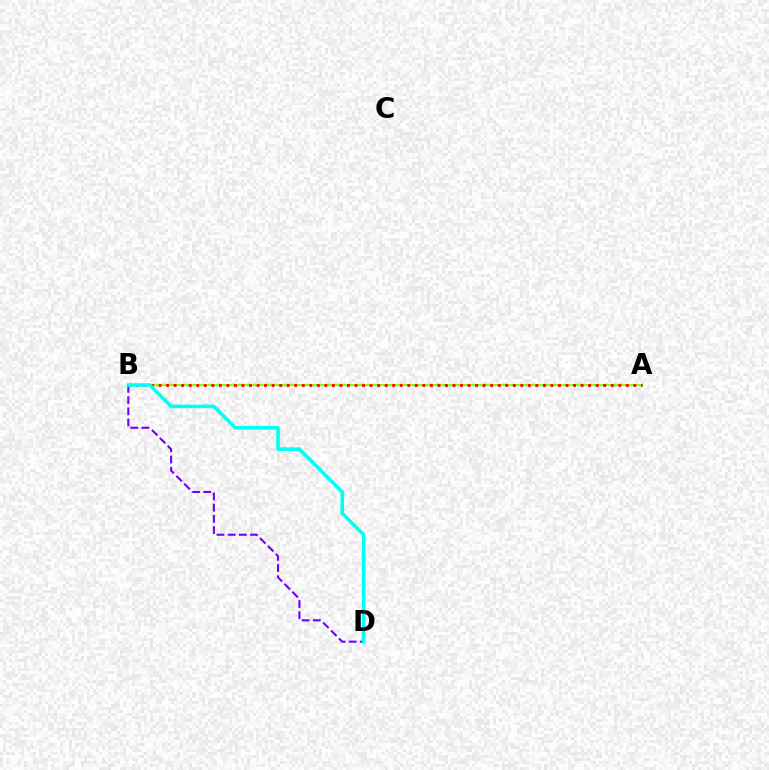{('B', 'D'): [{'color': '#7200ff', 'line_style': 'dashed', 'thickness': 1.52}, {'color': '#00fff6', 'line_style': 'solid', 'thickness': 2.58}], ('A', 'B'): [{'color': '#84ff00', 'line_style': 'solid', 'thickness': 1.53}, {'color': '#ff0000', 'line_style': 'dotted', 'thickness': 2.05}]}